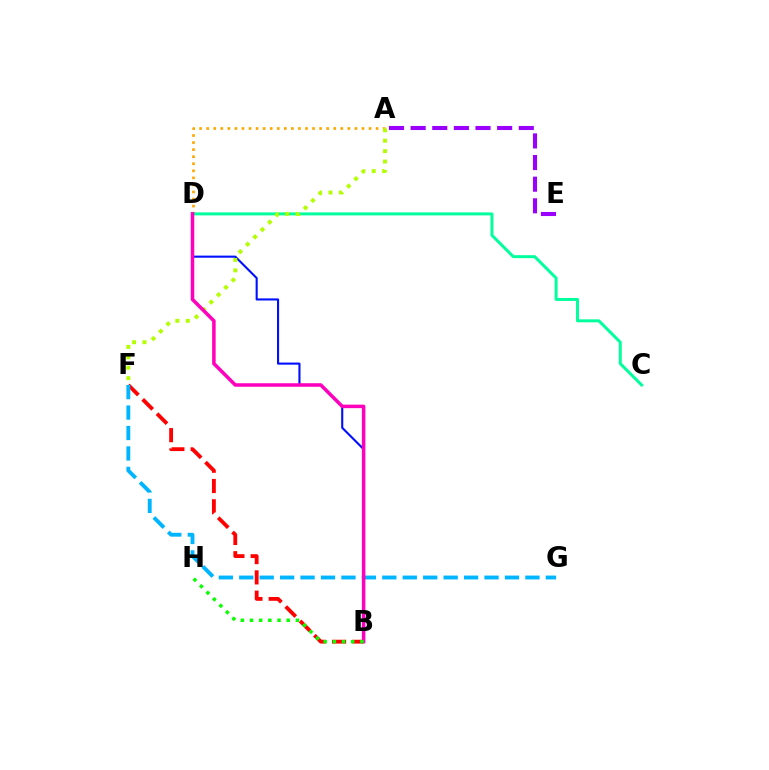{('A', 'E'): [{'color': '#9b00ff', 'line_style': 'dashed', 'thickness': 2.94}], ('B', 'F'): [{'color': '#ff0000', 'line_style': 'dashed', 'thickness': 2.75}], ('B', 'D'): [{'color': '#0010ff', 'line_style': 'solid', 'thickness': 1.52}, {'color': '#ff00bd', 'line_style': 'solid', 'thickness': 2.53}], ('A', 'D'): [{'color': '#ffa500', 'line_style': 'dotted', 'thickness': 1.92}], ('F', 'G'): [{'color': '#00b5ff', 'line_style': 'dashed', 'thickness': 2.78}], ('C', 'D'): [{'color': '#00ff9d', 'line_style': 'solid', 'thickness': 2.14}], ('A', 'F'): [{'color': '#b3ff00', 'line_style': 'dotted', 'thickness': 2.83}], ('B', 'H'): [{'color': '#08ff00', 'line_style': 'dotted', 'thickness': 2.49}]}